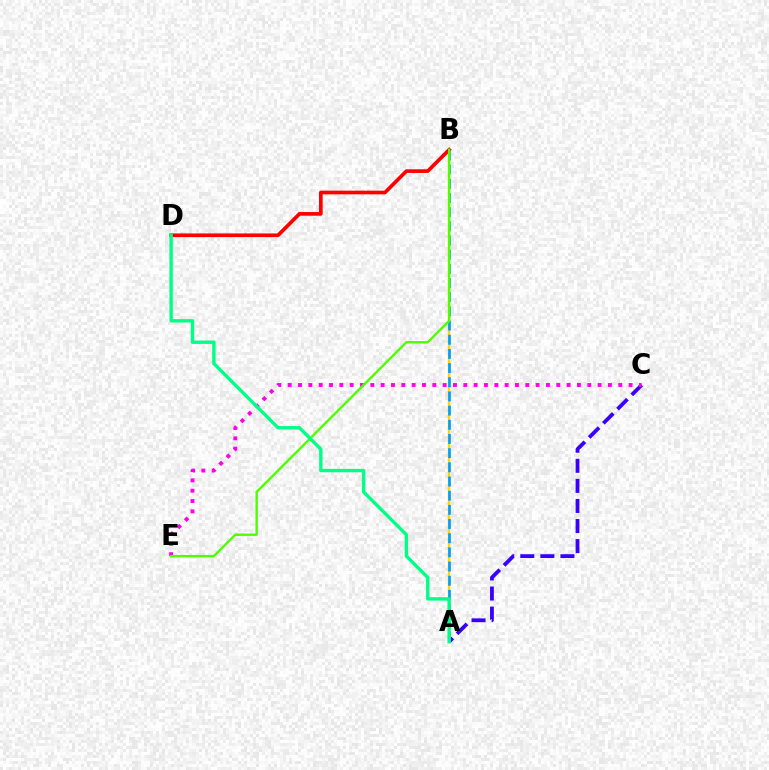{('A', 'C'): [{'color': '#3700ff', 'line_style': 'dashed', 'thickness': 2.73}], ('A', 'B'): [{'color': '#ffd500', 'line_style': 'solid', 'thickness': 1.69}, {'color': '#009eff', 'line_style': 'dashed', 'thickness': 1.93}], ('C', 'E'): [{'color': '#ff00ed', 'line_style': 'dotted', 'thickness': 2.81}], ('B', 'D'): [{'color': '#ff0000', 'line_style': 'solid', 'thickness': 2.64}], ('B', 'E'): [{'color': '#4fff00', 'line_style': 'solid', 'thickness': 1.72}], ('A', 'D'): [{'color': '#00ff86', 'line_style': 'solid', 'thickness': 2.43}]}